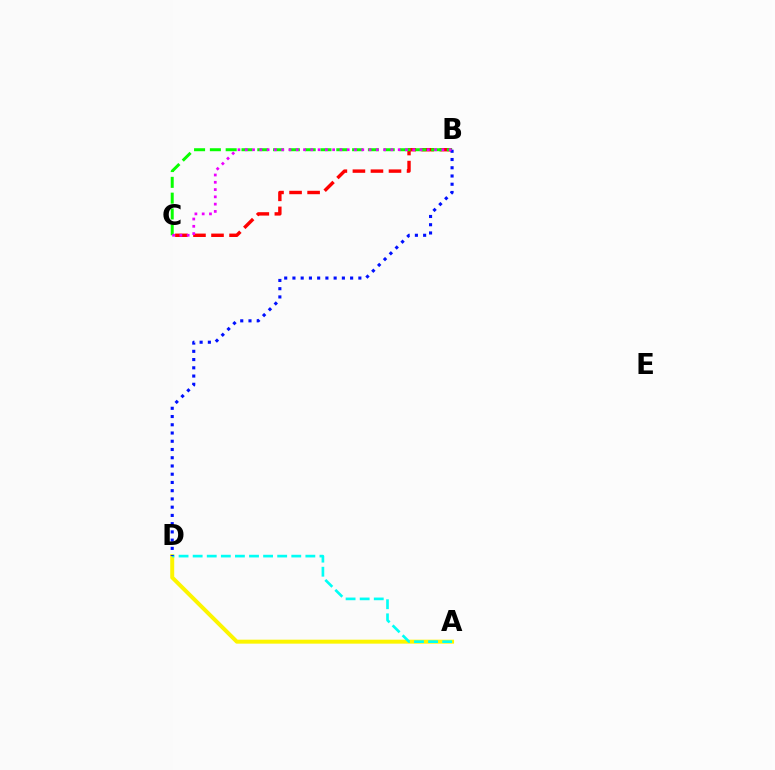{('A', 'D'): [{'color': '#fcf500', 'line_style': 'solid', 'thickness': 2.86}, {'color': '#00fff6', 'line_style': 'dashed', 'thickness': 1.91}], ('B', 'C'): [{'color': '#ff0000', 'line_style': 'dashed', 'thickness': 2.45}, {'color': '#08ff00', 'line_style': 'dashed', 'thickness': 2.15}, {'color': '#ee00ff', 'line_style': 'dotted', 'thickness': 1.98}], ('B', 'D'): [{'color': '#0010ff', 'line_style': 'dotted', 'thickness': 2.24}]}